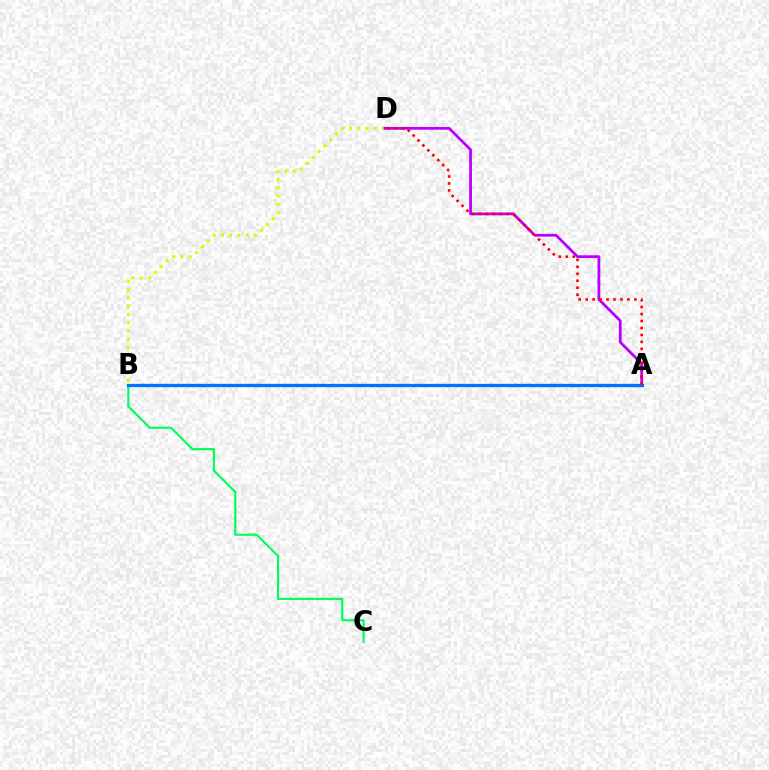{('B', 'C'): [{'color': '#00ff5c', 'line_style': 'solid', 'thickness': 1.57}], ('B', 'D'): [{'color': '#d1ff00', 'line_style': 'dotted', 'thickness': 2.24}], ('A', 'D'): [{'color': '#b900ff', 'line_style': 'solid', 'thickness': 1.99}, {'color': '#ff0000', 'line_style': 'dotted', 'thickness': 1.89}], ('A', 'B'): [{'color': '#0074ff', 'line_style': 'solid', 'thickness': 2.38}]}